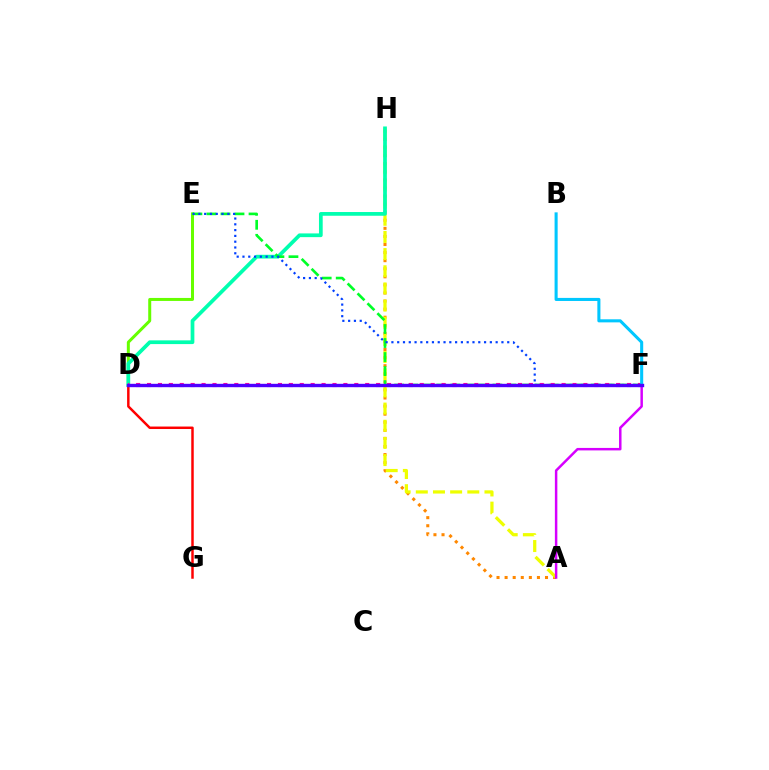{('A', 'H'): [{'color': '#ff8800', 'line_style': 'dotted', 'thickness': 2.2}, {'color': '#eeff00', 'line_style': 'dashed', 'thickness': 2.33}], ('D', 'G'): [{'color': '#ff0000', 'line_style': 'solid', 'thickness': 1.78}], ('D', 'E'): [{'color': '#66ff00', 'line_style': 'solid', 'thickness': 2.16}], ('D', 'H'): [{'color': '#00ffaf', 'line_style': 'solid', 'thickness': 2.68}], ('A', 'F'): [{'color': '#d600ff', 'line_style': 'solid', 'thickness': 1.79}], ('E', 'F'): [{'color': '#00ff27', 'line_style': 'dashed', 'thickness': 1.91}, {'color': '#003fff', 'line_style': 'dotted', 'thickness': 1.57}], ('D', 'F'): [{'color': '#ff00a0', 'line_style': 'dotted', 'thickness': 2.96}, {'color': '#4f00ff', 'line_style': 'solid', 'thickness': 2.43}], ('B', 'F'): [{'color': '#00c7ff', 'line_style': 'solid', 'thickness': 2.21}]}